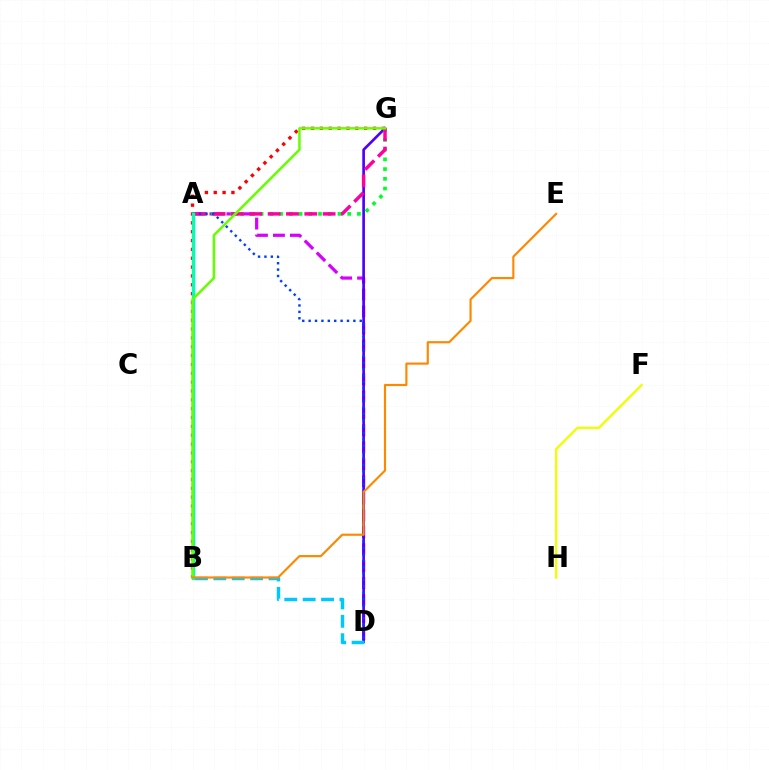{('B', 'G'): [{'color': '#ff0000', 'line_style': 'dotted', 'thickness': 2.4}, {'color': '#66ff00', 'line_style': 'solid', 'thickness': 1.81}], ('A', 'D'): [{'color': '#d600ff', 'line_style': 'dashed', 'thickness': 2.31}, {'color': '#003fff', 'line_style': 'dotted', 'thickness': 1.74}], ('F', 'H'): [{'color': '#eeff00', 'line_style': 'solid', 'thickness': 1.68}], ('D', 'G'): [{'color': '#4f00ff', 'line_style': 'solid', 'thickness': 1.93}], ('A', 'G'): [{'color': '#00ff27', 'line_style': 'dotted', 'thickness': 2.64}, {'color': '#ff00a0', 'line_style': 'dashed', 'thickness': 2.49}], ('A', 'B'): [{'color': '#00ffaf', 'line_style': 'solid', 'thickness': 2.41}], ('B', 'D'): [{'color': '#00c7ff', 'line_style': 'dashed', 'thickness': 2.5}], ('B', 'E'): [{'color': '#ff8800', 'line_style': 'solid', 'thickness': 1.55}]}